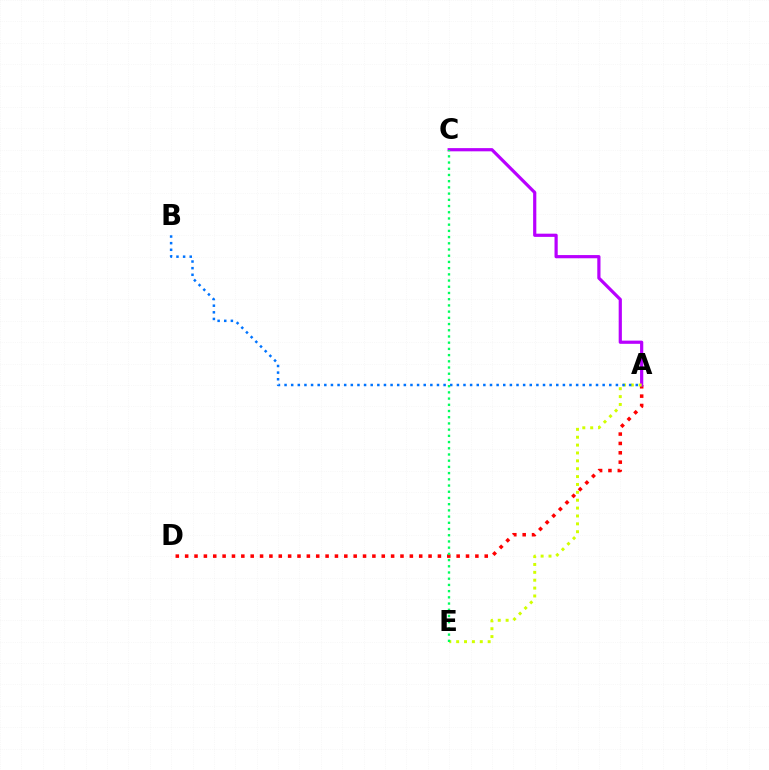{('A', 'D'): [{'color': '#ff0000', 'line_style': 'dotted', 'thickness': 2.54}], ('A', 'C'): [{'color': '#b900ff', 'line_style': 'solid', 'thickness': 2.31}], ('A', 'E'): [{'color': '#d1ff00', 'line_style': 'dotted', 'thickness': 2.14}], ('A', 'B'): [{'color': '#0074ff', 'line_style': 'dotted', 'thickness': 1.8}], ('C', 'E'): [{'color': '#00ff5c', 'line_style': 'dotted', 'thickness': 1.69}]}